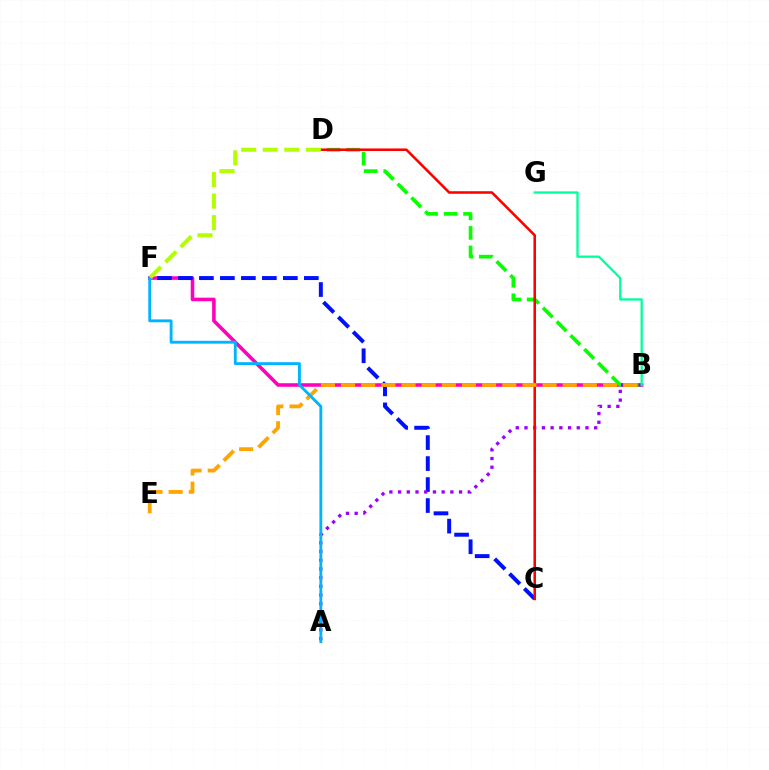{('B', 'F'): [{'color': '#ff00bd', 'line_style': 'solid', 'thickness': 2.57}], ('C', 'F'): [{'color': '#0010ff', 'line_style': 'dashed', 'thickness': 2.85}], ('B', 'D'): [{'color': '#08ff00', 'line_style': 'dashed', 'thickness': 2.65}], ('A', 'B'): [{'color': '#9b00ff', 'line_style': 'dotted', 'thickness': 2.37}], ('C', 'D'): [{'color': '#ff0000', 'line_style': 'solid', 'thickness': 1.85}], ('B', 'E'): [{'color': '#ffa500', 'line_style': 'dashed', 'thickness': 2.74}], ('A', 'F'): [{'color': '#00b5ff', 'line_style': 'solid', 'thickness': 2.06}], ('D', 'F'): [{'color': '#b3ff00', 'line_style': 'dashed', 'thickness': 2.93}], ('B', 'G'): [{'color': '#00ff9d', 'line_style': 'solid', 'thickness': 1.65}]}